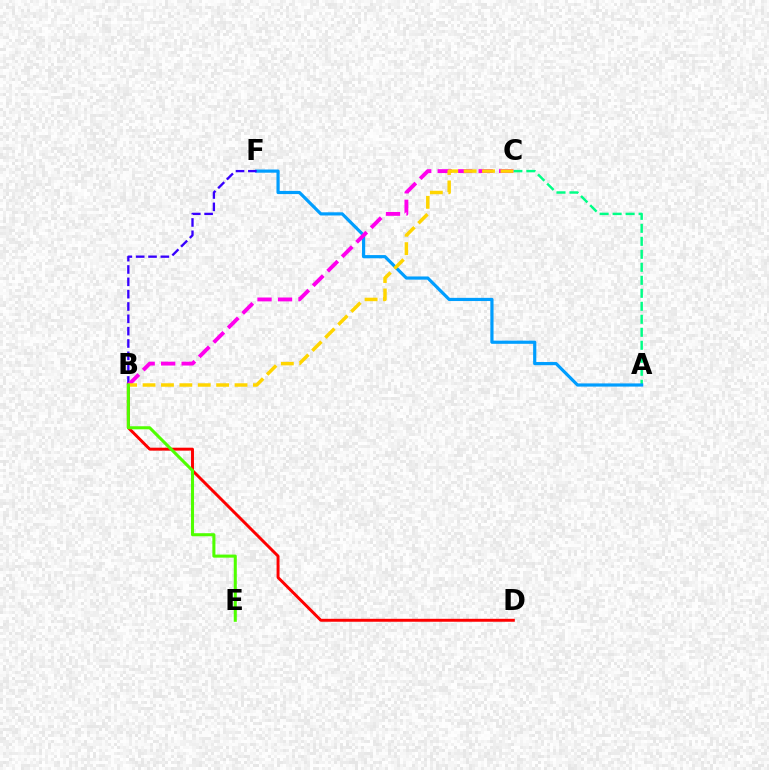{('A', 'C'): [{'color': '#00ff86', 'line_style': 'dashed', 'thickness': 1.77}], ('A', 'F'): [{'color': '#009eff', 'line_style': 'solid', 'thickness': 2.29}], ('B', 'F'): [{'color': '#3700ff', 'line_style': 'dashed', 'thickness': 1.68}], ('B', 'C'): [{'color': '#ff00ed', 'line_style': 'dashed', 'thickness': 2.78}, {'color': '#ffd500', 'line_style': 'dashed', 'thickness': 2.5}], ('B', 'D'): [{'color': '#ff0000', 'line_style': 'solid', 'thickness': 2.12}], ('B', 'E'): [{'color': '#4fff00', 'line_style': 'solid', 'thickness': 2.2}]}